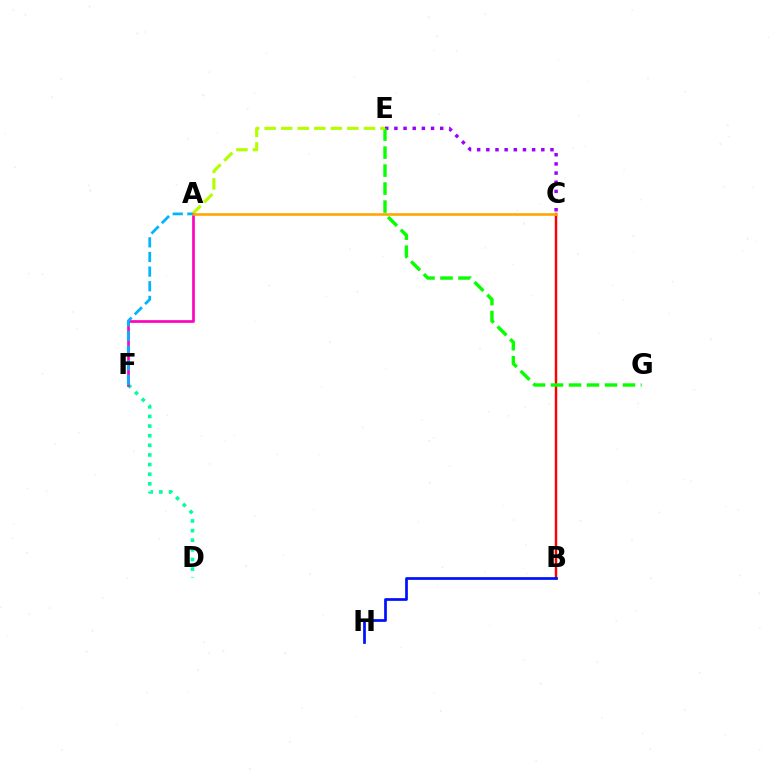{('D', 'F'): [{'color': '#00ff9d', 'line_style': 'dotted', 'thickness': 2.62}], ('C', 'E'): [{'color': '#9b00ff', 'line_style': 'dotted', 'thickness': 2.49}], ('B', 'C'): [{'color': '#ff0000', 'line_style': 'solid', 'thickness': 1.76}], ('B', 'H'): [{'color': '#0010ff', 'line_style': 'solid', 'thickness': 1.96}], ('E', 'G'): [{'color': '#08ff00', 'line_style': 'dashed', 'thickness': 2.44}], ('A', 'E'): [{'color': '#b3ff00', 'line_style': 'dashed', 'thickness': 2.25}], ('A', 'F'): [{'color': '#ff00bd', 'line_style': 'solid', 'thickness': 1.93}, {'color': '#00b5ff', 'line_style': 'dashed', 'thickness': 1.99}], ('A', 'C'): [{'color': '#ffa500', 'line_style': 'solid', 'thickness': 1.85}]}